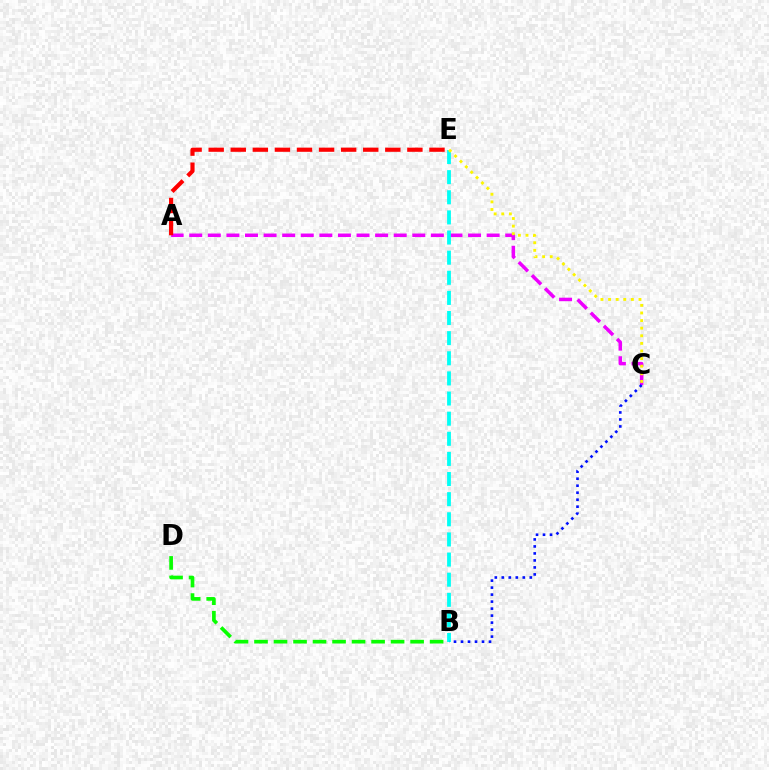{('A', 'C'): [{'color': '#ee00ff', 'line_style': 'dashed', 'thickness': 2.53}], ('B', 'E'): [{'color': '#00fff6', 'line_style': 'dashed', 'thickness': 2.73}], ('A', 'E'): [{'color': '#ff0000', 'line_style': 'dashed', 'thickness': 3.0}], ('C', 'E'): [{'color': '#fcf500', 'line_style': 'dotted', 'thickness': 2.07}], ('B', 'D'): [{'color': '#08ff00', 'line_style': 'dashed', 'thickness': 2.65}], ('B', 'C'): [{'color': '#0010ff', 'line_style': 'dotted', 'thickness': 1.9}]}